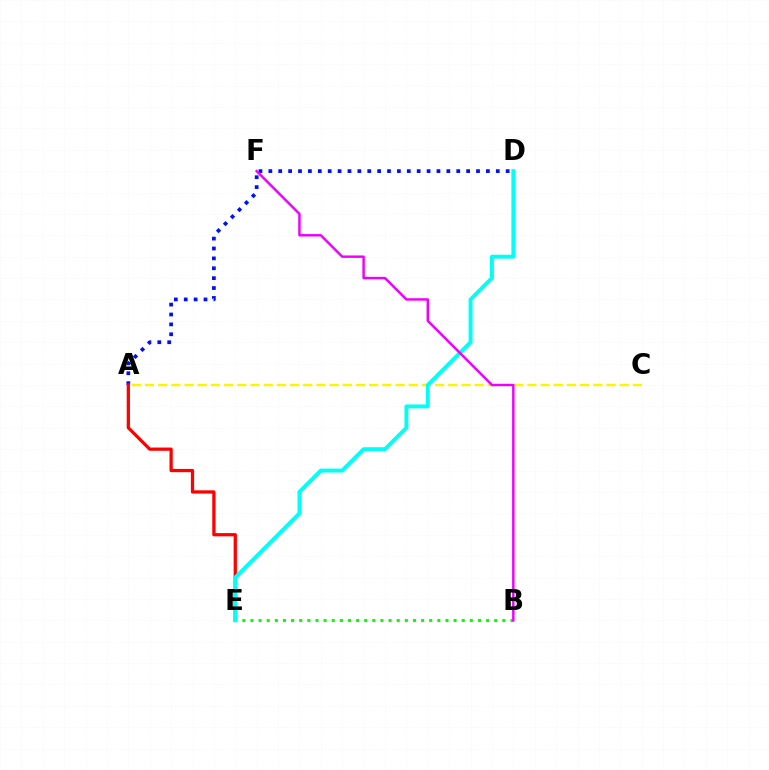{('A', 'D'): [{'color': '#0010ff', 'line_style': 'dotted', 'thickness': 2.69}], ('B', 'E'): [{'color': '#08ff00', 'line_style': 'dotted', 'thickness': 2.21}], ('A', 'E'): [{'color': '#ff0000', 'line_style': 'solid', 'thickness': 2.34}], ('A', 'C'): [{'color': '#fcf500', 'line_style': 'dashed', 'thickness': 1.79}], ('D', 'E'): [{'color': '#00fff6', 'line_style': 'solid', 'thickness': 2.81}], ('B', 'F'): [{'color': '#ee00ff', 'line_style': 'solid', 'thickness': 1.76}]}